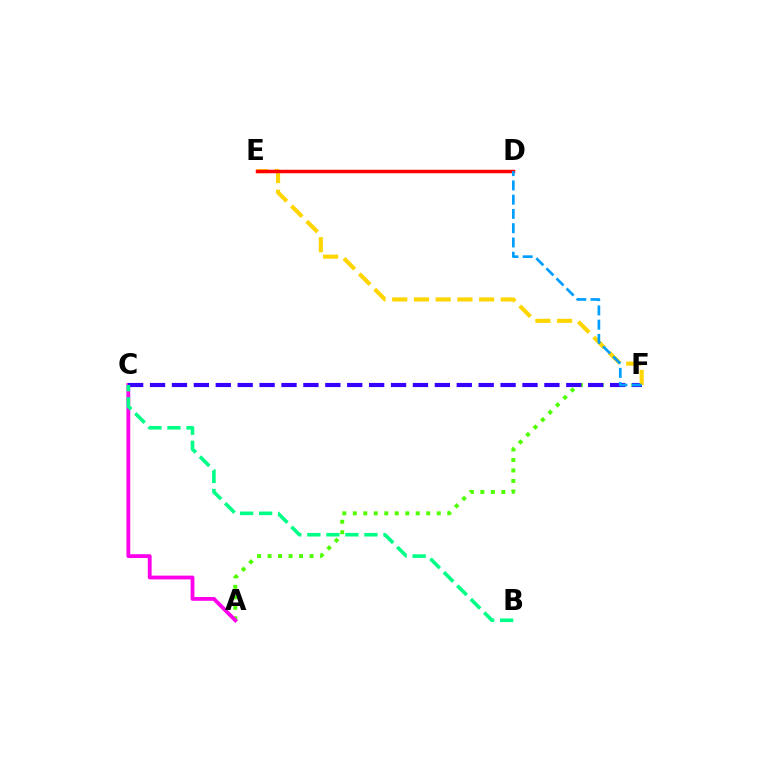{('A', 'F'): [{'color': '#4fff00', 'line_style': 'dotted', 'thickness': 2.85}], ('A', 'C'): [{'color': '#ff00ed', 'line_style': 'solid', 'thickness': 2.74}], ('C', 'F'): [{'color': '#3700ff', 'line_style': 'dashed', 'thickness': 2.98}], ('B', 'C'): [{'color': '#00ff86', 'line_style': 'dashed', 'thickness': 2.58}], ('E', 'F'): [{'color': '#ffd500', 'line_style': 'dashed', 'thickness': 2.95}], ('D', 'E'): [{'color': '#ff0000', 'line_style': 'solid', 'thickness': 2.51}], ('D', 'F'): [{'color': '#009eff', 'line_style': 'dashed', 'thickness': 1.94}]}